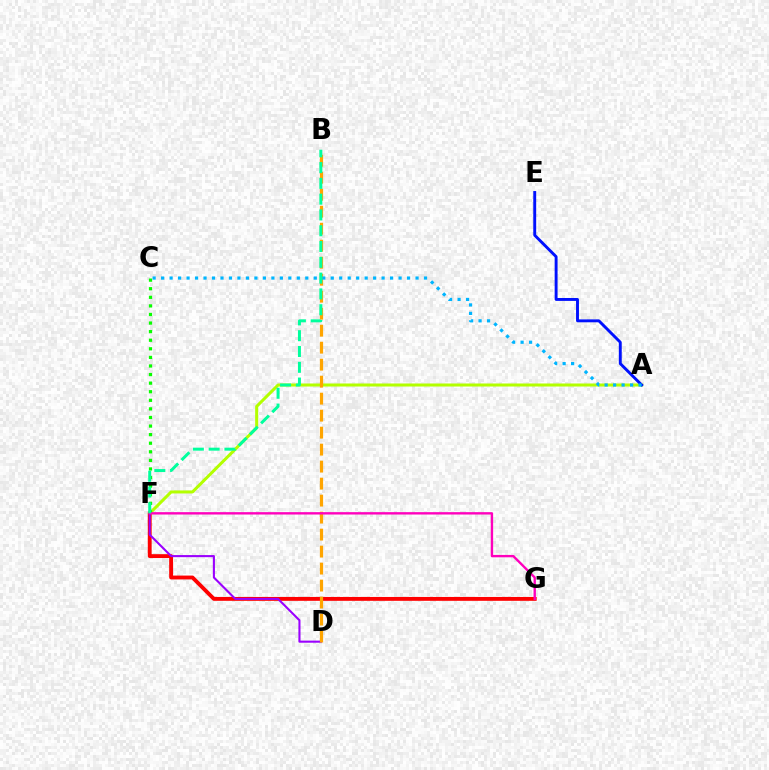{('A', 'F'): [{'color': '#b3ff00', 'line_style': 'solid', 'thickness': 2.18}], ('F', 'G'): [{'color': '#ff0000', 'line_style': 'solid', 'thickness': 2.78}, {'color': '#ff00bd', 'line_style': 'solid', 'thickness': 1.71}], ('D', 'F'): [{'color': '#9b00ff', 'line_style': 'solid', 'thickness': 1.51}], ('A', 'E'): [{'color': '#0010ff', 'line_style': 'solid', 'thickness': 2.09}], ('C', 'F'): [{'color': '#08ff00', 'line_style': 'dotted', 'thickness': 2.33}], ('B', 'D'): [{'color': '#ffa500', 'line_style': 'dashed', 'thickness': 2.31}], ('A', 'C'): [{'color': '#00b5ff', 'line_style': 'dotted', 'thickness': 2.3}], ('B', 'F'): [{'color': '#00ff9d', 'line_style': 'dashed', 'thickness': 2.15}]}